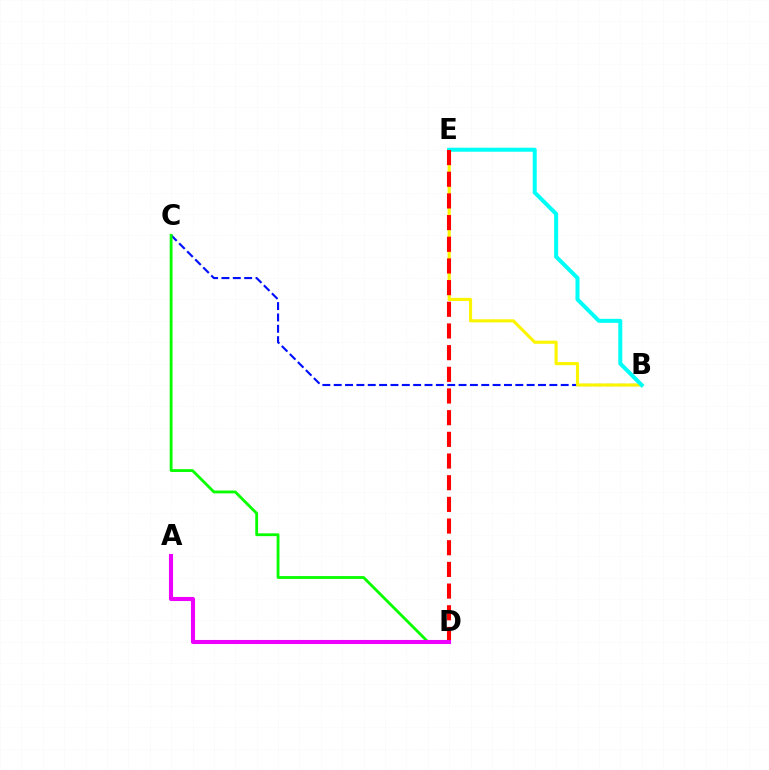{('B', 'C'): [{'color': '#0010ff', 'line_style': 'dashed', 'thickness': 1.54}], ('B', 'E'): [{'color': '#fcf500', 'line_style': 'solid', 'thickness': 2.24}, {'color': '#00fff6', 'line_style': 'solid', 'thickness': 2.89}], ('C', 'D'): [{'color': '#08ff00', 'line_style': 'solid', 'thickness': 2.03}], ('D', 'E'): [{'color': '#ff0000', 'line_style': 'dashed', 'thickness': 2.94}], ('A', 'D'): [{'color': '#ee00ff', 'line_style': 'solid', 'thickness': 2.94}]}